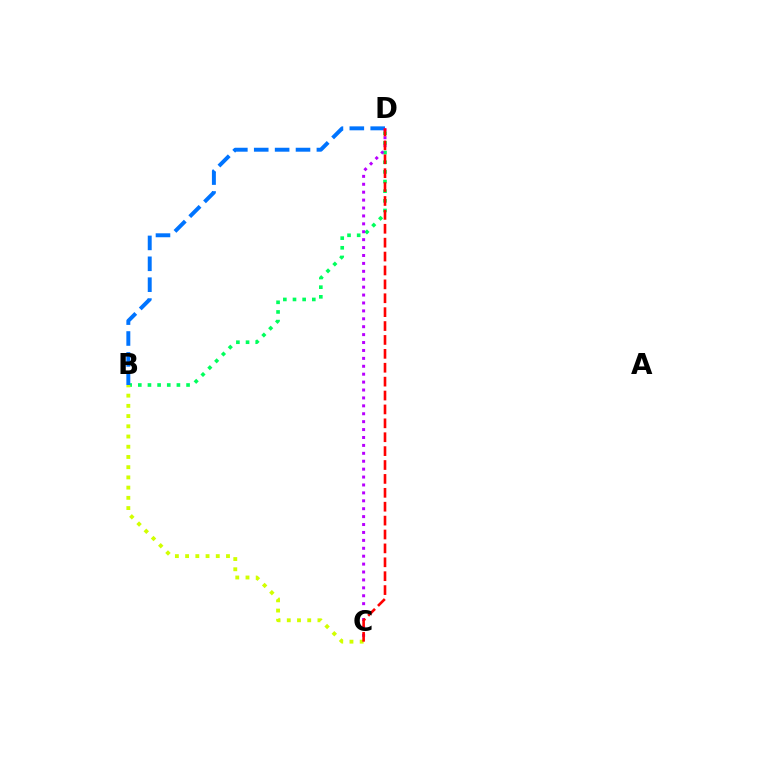{('B', 'D'): [{'color': '#00ff5c', 'line_style': 'dotted', 'thickness': 2.62}, {'color': '#0074ff', 'line_style': 'dashed', 'thickness': 2.84}], ('B', 'C'): [{'color': '#d1ff00', 'line_style': 'dotted', 'thickness': 2.78}], ('C', 'D'): [{'color': '#b900ff', 'line_style': 'dotted', 'thickness': 2.15}, {'color': '#ff0000', 'line_style': 'dashed', 'thickness': 1.89}]}